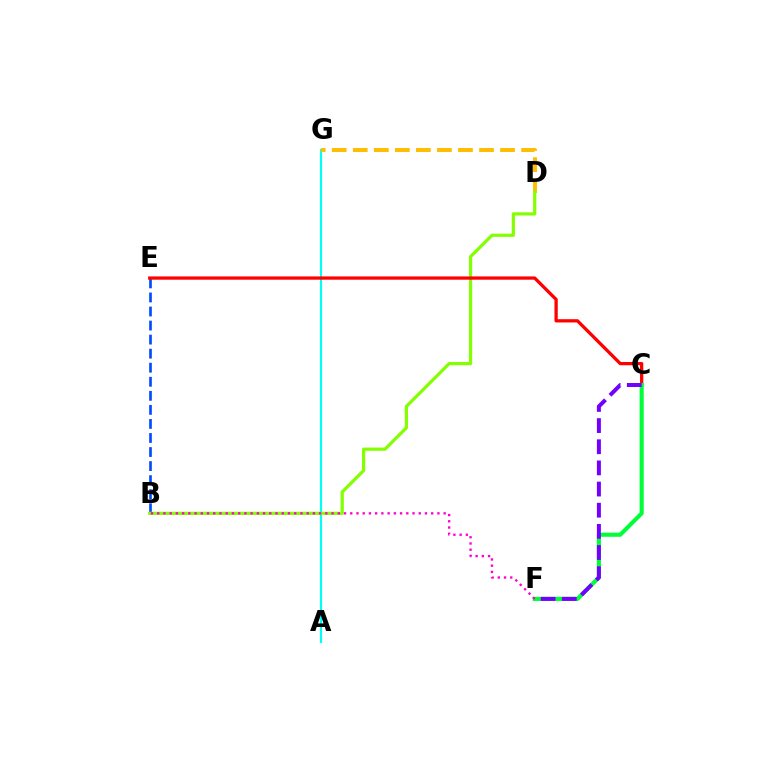{('A', 'G'): [{'color': '#00fff6', 'line_style': 'solid', 'thickness': 1.55}], ('D', 'G'): [{'color': '#ffbd00', 'line_style': 'dashed', 'thickness': 2.86}], ('B', 'E'): [{'color': '#004bff', 'line_style': 'dashed', 'thickness': 1.91}], ('B', 'D'): [{'color': '#84ff00', 'line_style': 'solid', 'thickness': 2.31}], ('C', 'E'): [{'color': '#ff0000', 'line_style': 'solid', 'thickness': 2.36}], ('C', 'F'): [{'color': '#00ff39', 'line_style': 'solid', 'thickness': 2.96}, {'color': '#7200ff', 'line_style': 'dashed', 'thickness': 2.87}], ('B', 'F'): [{'color': '#ff00cf', 'line_style': 'dotted', 'thickness': 1.69}]}